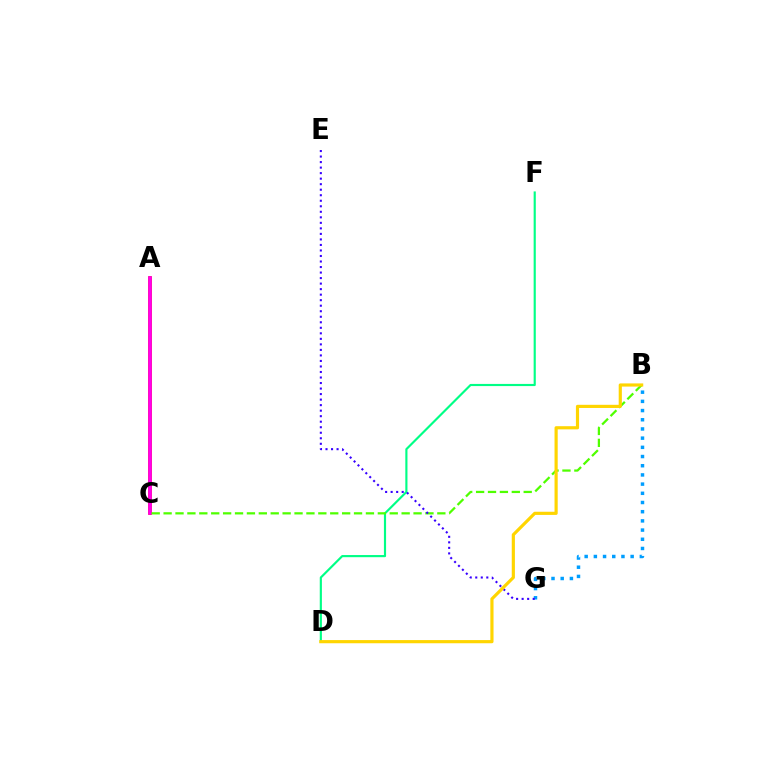{('A', 'C'): [{'color': '#ff0000', 'line_style': 'solid', 'thickness': 2.58}, {'color': '#ff00ed', 'line_style': 'solid', 'thickness': 2.55}], ('D', 'F'): [{'color': '#00ff86', 'line_style': 'solid', 'thickness': 1.55}], ('B', 'G'): [{'color': '#009eff', 'line_style': 'dotted', 'thickness': 2.5}], ('B', 'C'): [{'color': '#4fff00', 'line_style': 'dashed', 'thickness': 1.62}], ('E', 'G'): [{'color': '#3700ff', 'line_style': 'dotted', 'thickness': 1.5}], ('B', 'D'): [{'color': '#ffd500', 'line_style': 'solid', 'thickness': 2.28}]}